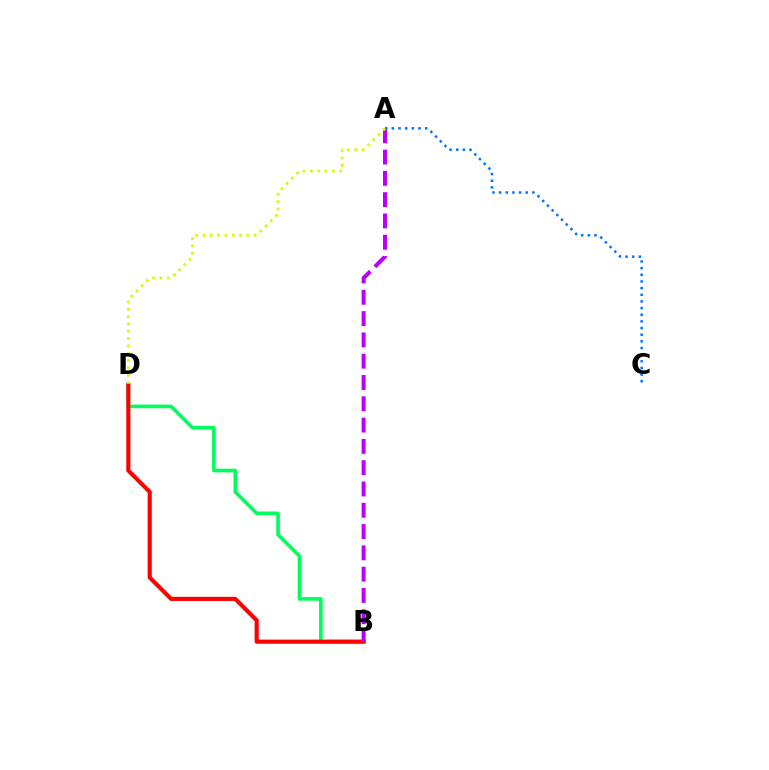{('B', 'D'): [{'color': '#00ff5c', 'line_style': 'solid', 'thickness': 2.62}, {'color': '#ff0000', 'line_style': 'solid', 'thickness': 2.96}], ('A', 'B'): [{'color': '#b900ff', 'line_style': 'dashed', 'thickness': 2.89}], ('A', 'C'): [{'color': '#0074ff', 'line_style': 'dotted', 'thickness': 1.81}], ('A', 'D'): [{'color': '#d1ff00', 'line_style': 'dotted', 'thickness': 1.99}]}